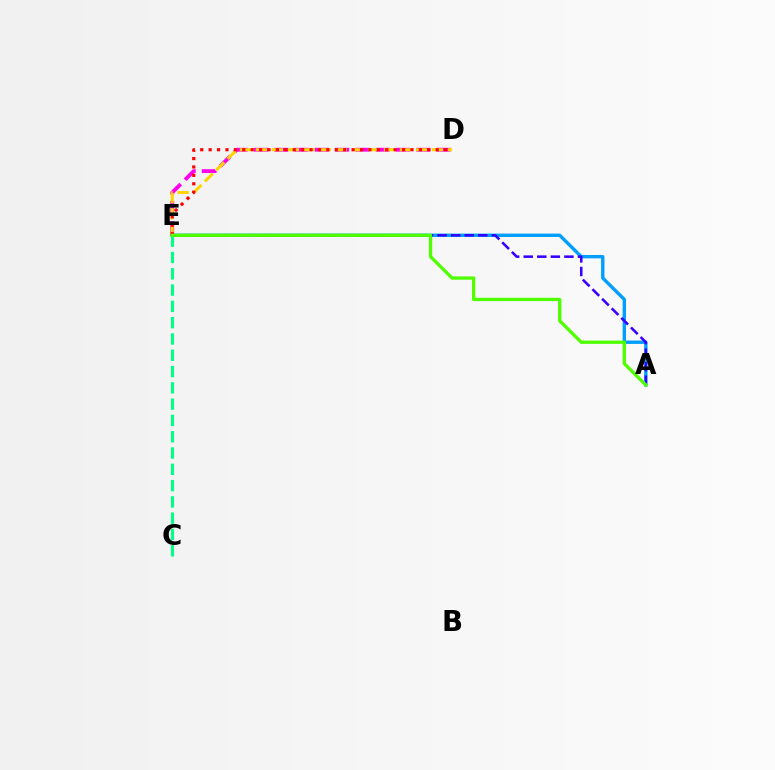{('A', 'E'): [{'color': '#009eff', 'line_style': 'solid', 'thickness': 2.43}, {'color': '#3700ff', 'line_style': 'dashed', 'thickness': 1.84}, {'color': '#4fff00', 'line_style': 'solid', 'thickness': 2.38}], ('D', 'E'): [{'color': '#ff00ed', 'line_style': 'dashed', 'thickness': 2.76}, {'color': '#ffd500', 'line_style': 'dashed', 'thickness': 2.17}, {'color': '#ff0000', 'line_style': 'dotted', 'thickness': 2.28}], ('C', 'E'): [{'color': '#00ff86', 'line_style': 'dashed', 'thickness': 2.21}]}